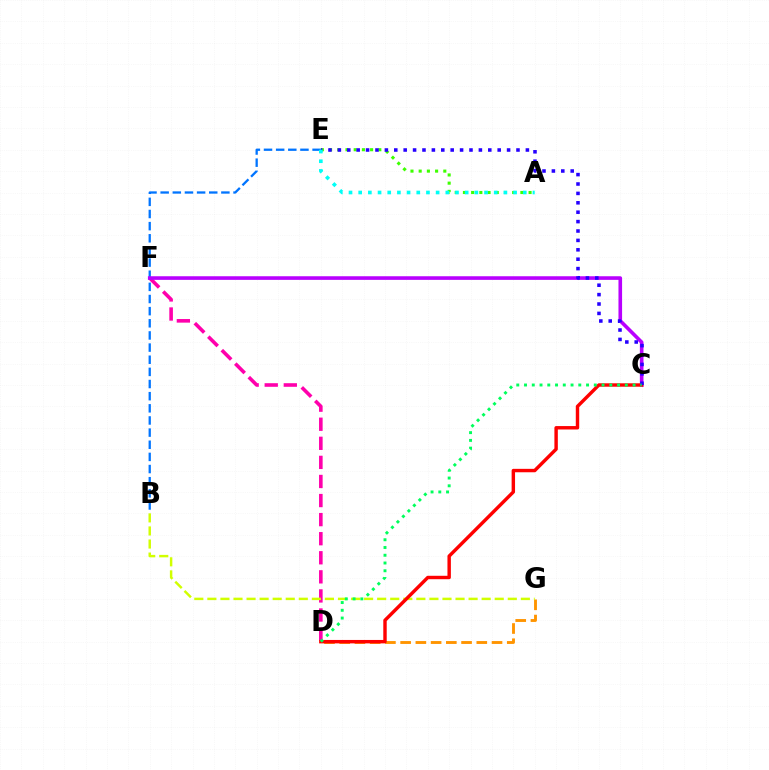{('D', 'F'): [{'color': '#ff00ac', 'line_style': 'dashed', 'thickness': 2.59}], ('B', 'E'): [{'color': '#0074ff', 'line_style': 'dashed', 'thickness': 1.65}], ('D', 'G'): [{'color': '#ff9400', 'line_style': 'dashed', 'thickness': 2.07}], ('C', 'F'): [{'color': '#b900ff', 'line_style': 'solid', 'thickness': 2.6}], ('B', 'G'): [{'color': '#d1ff00', 'line_style': 'dashed', 'thickness': 1.77}], ('A', 'E'): [{'color': '#3dff00', 'line_style': 'dotted', 'thickness': 2.23}, {'color': '#00fff6', 'line_style': 'dotted', 'thickness': 2.63}], ('C', 'D'): [{'color': '#ff0000', 'line_style': 'solid', 'thickness': 2.46}, {'color': '#00ff5c', 'line_style': 'dotted', 'thickness': 2.11}], ('C', 'E'): [{'color': '#2500ff', 'line_style': 'dotted', 'thickness': 2.55}]}